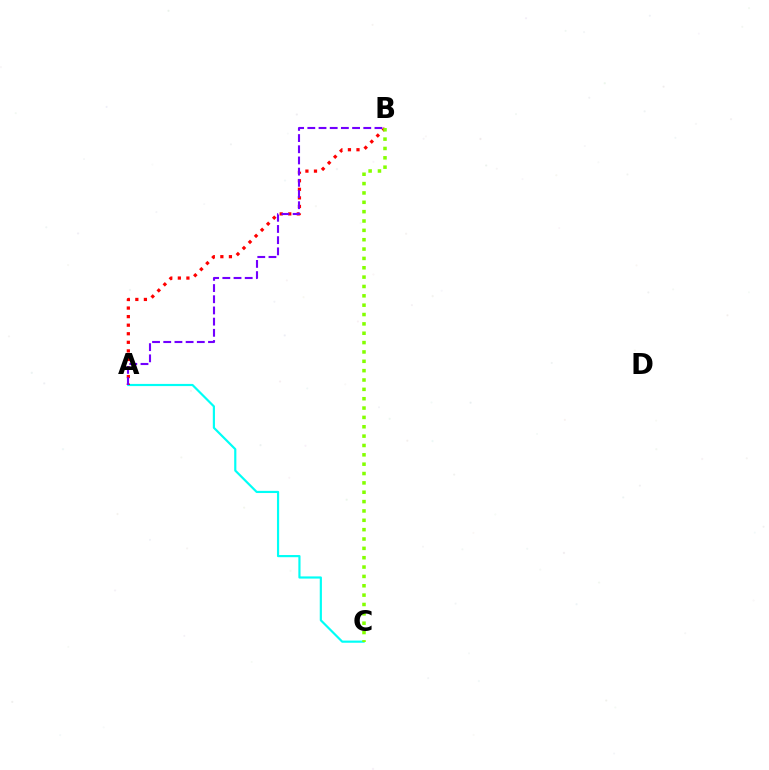{('A', 'C'): [{'color': '#00fff6', 'line_style': 'solid', 'thickness': 1.57}], ('A', 'B'): [{'color': '#ff0000', 'line_style': 'dotted', 'thickness': 2.33}, {'color': '#7200ff', 'line_style': 'dashed', 'thickness': 1.52}], ('B', 'C'): [{'color': '#84ff00', 'line_style': 'dotted', 'thickness': 2.54}]}